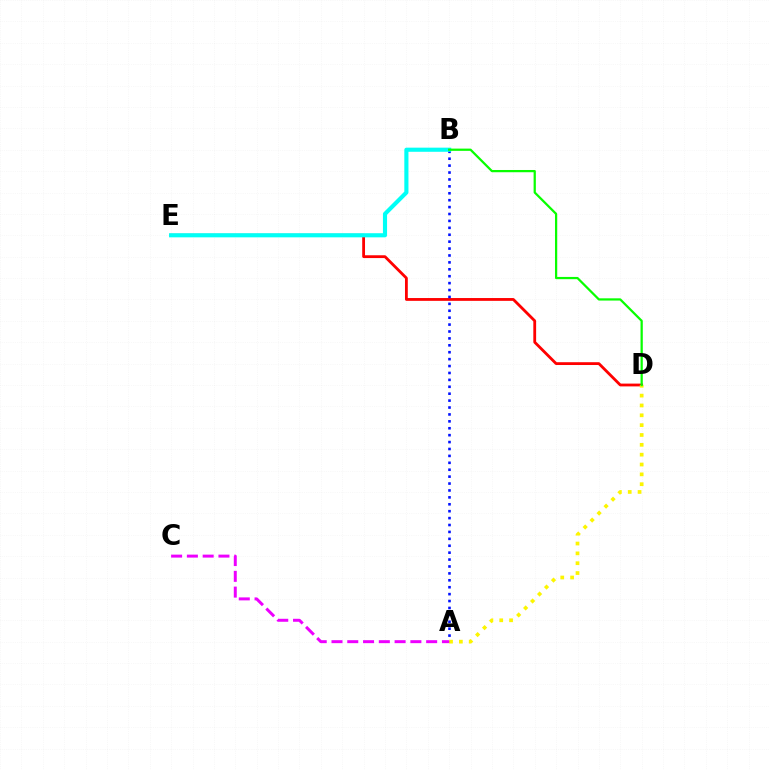{('D', 'E'): [{'color': '#ff0000', 'line_style': 'solid', 'thickness': 2.02}], ('A', 'B'): [{'color': '#0010ff', 'line_style': 'dotted', 'thickness': 1.88}], ('A', 'D'): [{'color': '#fcf500', 'line_style': 'dotted', 'thickness': 2.67}], ('A', 'C'): [{'color': '#ee00ff', 'line_style': 'dashed', 'thickness': 2.14}], ('B', 'E'): [{'color': '#00fff6', 'line_style': 'solid', 'thickness': 2.97}], ('B', 'D'): [{'color': '#08ff00', 'line_style': 'solid', 'thickness': 1.61}]}